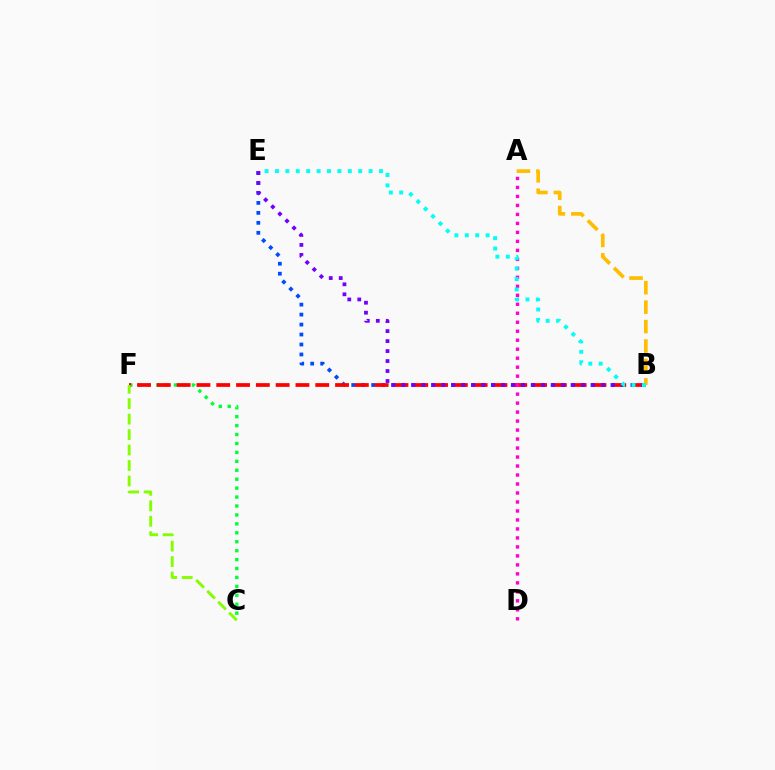{('C', 'F'): [{'color': '#00ff39', 'line_style': 'dotted', 'thickness': 2.43}, {'color': '#84ff00', 'line_style': 'dashed', 'thickness': 2.1}], ('B', 'E'): [{'color': '#004bff', 'line_style': 'dotted', 'thickness': 2.71}, {'color': '#7200ff', 'line_style': 'dotted', 'thickness': 2.71}, {'color': '#00fff6', 'line_style': 'dotted', 'thickness': 2.83}], ('B', 'F'): [{'color': '#ff0000', 'line_style': 'dashed', 'thickness': 2.69}], ('A', 'D'): [{'color': '#ff00cf', 'line_style': 'dotted', 'thickness': 2.44}], ('A', 'B'): [{'color': '#ffbd00', 'line_style': 'dashed', 'thickness': 2.64}]}